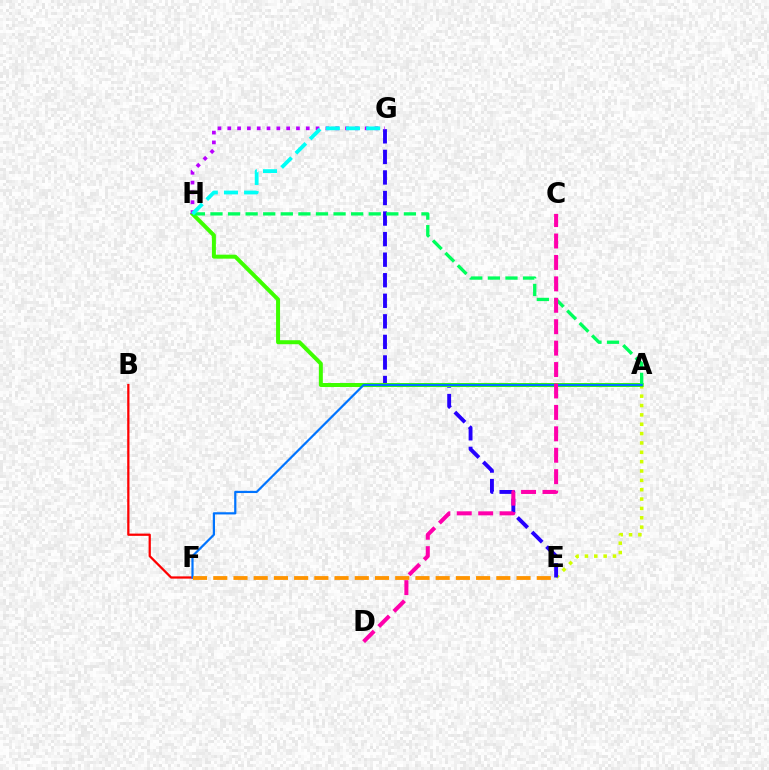{('A', 'E'): [{'color': '#d1ff00', 'line_style': 'dotted', 'thickness': 2.54}], ('E', 'G'): [{'color': '#2500ff', 'line_style': 'dashed', 'thickness': 2.79}], ('A', 'H'): [{'color': '#3dff00', 'line_style': 'solid', 'thickness': 2.87}, {'color': '#00ff5c', 'line_style': 'dashed', 'thickness': 2.39}], ('G', 'H'): [{'color': '#b900ff', 'line_style': 'dotted', 'thickness': 2.67}, {'color': '#00fff6', 'line_style': 'dashed', 'thickness': 2.74}], ('B', 'F'): [{'color': '#ff0000', 'line_style': 'solid', 'thickness': 1.62}], ('A', 'F'): [{'color': '#0074ff', 'line_style': 'solid', 'thickness': 1.59}], ('E', 'F'): [{'color': '#ff9400', 'line_style': 'dashed', 'thickness': 2.75}], ('C', 'D'): [{'color': '#ff00ac', 'line_style': 'dashed', 'thickness': 2.91}]}